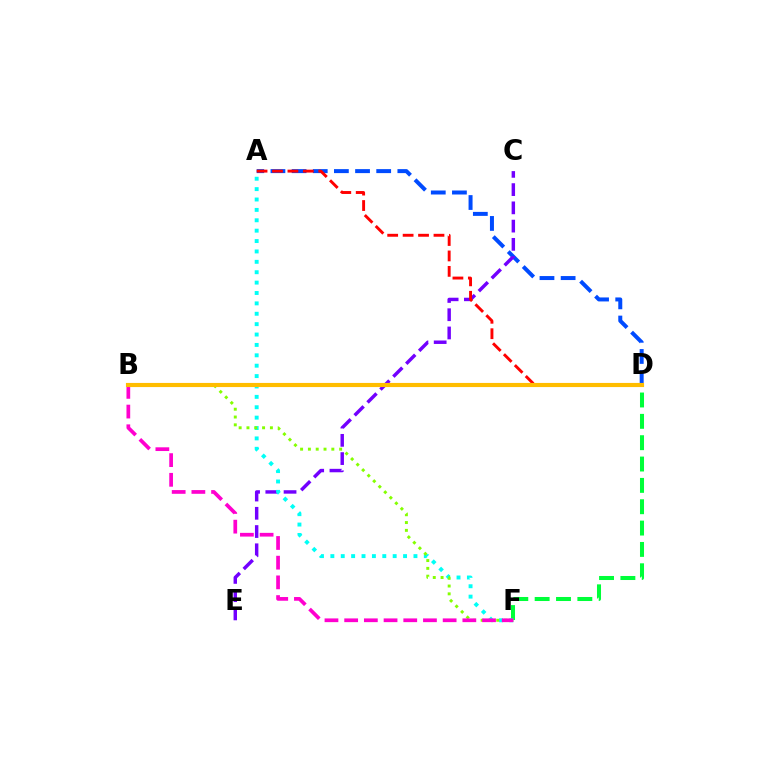{('D', 'F'): [{'color': '#00ff39', 'line_style': 'dashed', 'thickness': 2.9}], ('A', 'D'): [{'color': '#004bff', 'line_style': 'dashed', 'thickness': 2.87}, {'color': '#ff0000', 'line_style': 'dashed', 'thickness': 2.1}], ('C', 'E'): [{'color': '#7200ff', 'line_style': 'dashed', 'thickness': 2.48}], ('A', 'F'): [{'color': '#00fff6', 'line_style': 'dotted', 'thickness': 2.82}], ('B', 'F'): [{'color': '#84ff00', 'line_style': 'dotted', 'thickness': 2.12}, {'color': '#ff00cf', 'line_style': 'dashed', 'thickness': 2.68}], ('B', 'D'): [{'color': '#ffbd00', 'line_style': 'solid', 'thickness': 2.97}]}